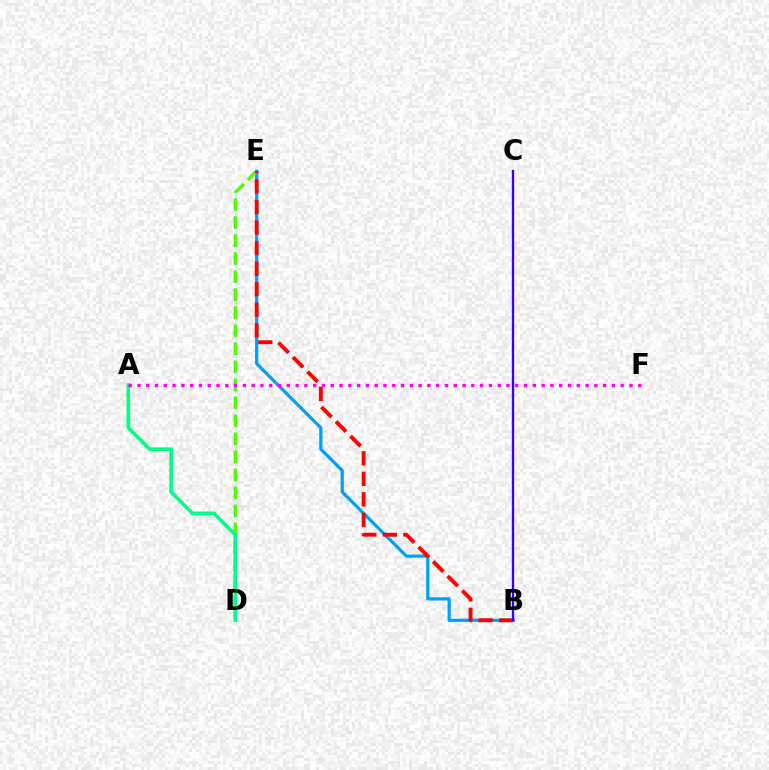{('B', 'E'): [{'color': '#009eff', 'line_style': 'solid', 'thickness': 2.31}, {'color': '#ff0000', 'line_style': 'dashed', 'thickness': 2.79}], ('D', 'E'): [{'color': '#4fff00', 'line_style': 'dashed', 'thickness': 2.45}], ('A', 'D'): [{'color': '#00ff86', 'line_style': 'solid', 'thickness': 2.63}], ('B', 'C'): [{'color': '#ffd500', 'line_style': 'dashed', 'thickness': 1.65}, {'color': '#3700ff', 'line_style': 'solid', 'thickness': 1.66}], ('A', 'F'): [{'color': '#ff00ed', 'line_style': 'dotted', 'thickness': 2.39}]}